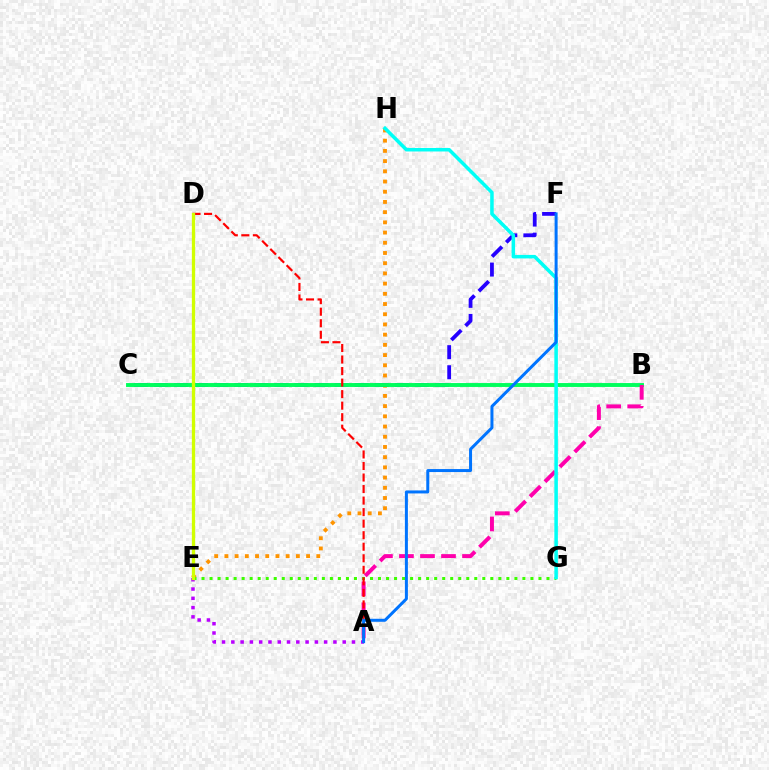{('E', 'G'): [{'color': '#3dff00', 'line_style': 'dotted', 'thickness': 2.18}], ('E', 'H'): [{'color': '#ff9400', 'line_style': 'dotted', 'thickness': 2.77}], ('C', 'F'): [{'color': '#2500ff', 'line_style': 'dashed', 'thickness': 2.73}], ('B', 'C'): [{'color': '#00ff5c', 'line_style': 'solid', 'thickness': 2.81}], ('A', 'B'): [{'color': '#ff00ac', 'line_style': 'dashed', 'thickness': 2.86}], ('G', 'H'): [{'color': '#00fff6', 'line_style': 'solid', 'thickness': 2.53}], ('A', 'D'): [{'color': '#ff0000', 'line_style': 'dashed', 'thickness': 1.57}], ('A', 'E'): [{'color': '#b900ff', 'line_style': 'dotted', 'thickness': 2.52}], ('D', 'E'): [{'color': '#d1ff00', 'line_style': 'solid', 'thickness': 2.36}], ('A', 'F'): [{'color': '#0074ff', 'line_style': 'solid', 'thickness': 2.16}]}